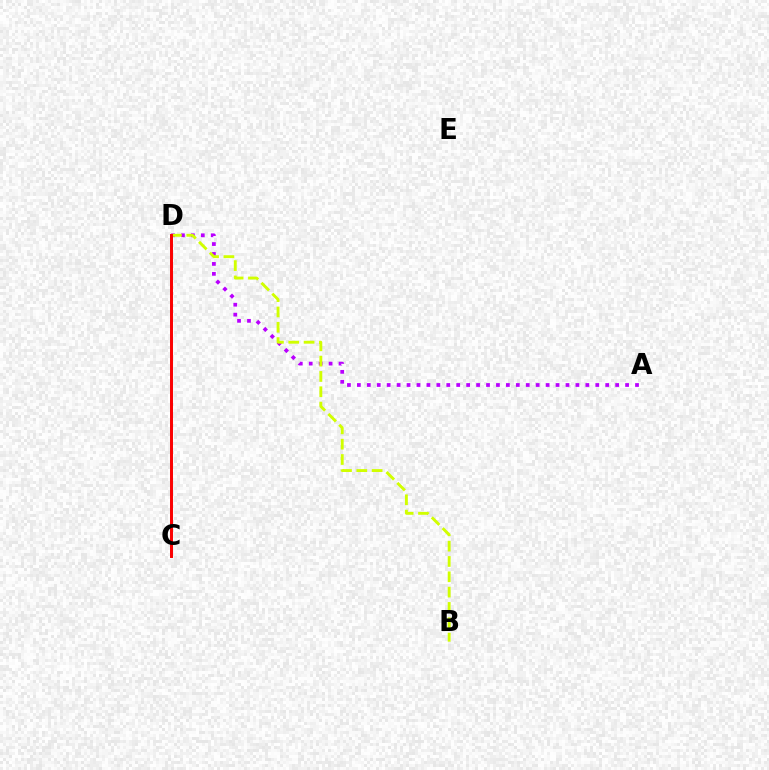{('A', 'D'): [{'color': '#b900ff', 'line_style': 'dotted', 'thickness': 2.7}], ('C', 'D'): [{'color': '#00ff5c', 'line_style': 'solid', 'thickness': 1.82}, {'color': '#0074ff', 'line_style': 'dashed', 'thickness': 2.05}, {'color': '#ff0000', 'line_style': 'solid', 'thickness': 2.12}], ('B', 'D'): [{'color': '#d1ff00', 'line_style': 'dashed', 'thickness': 2.08}]}